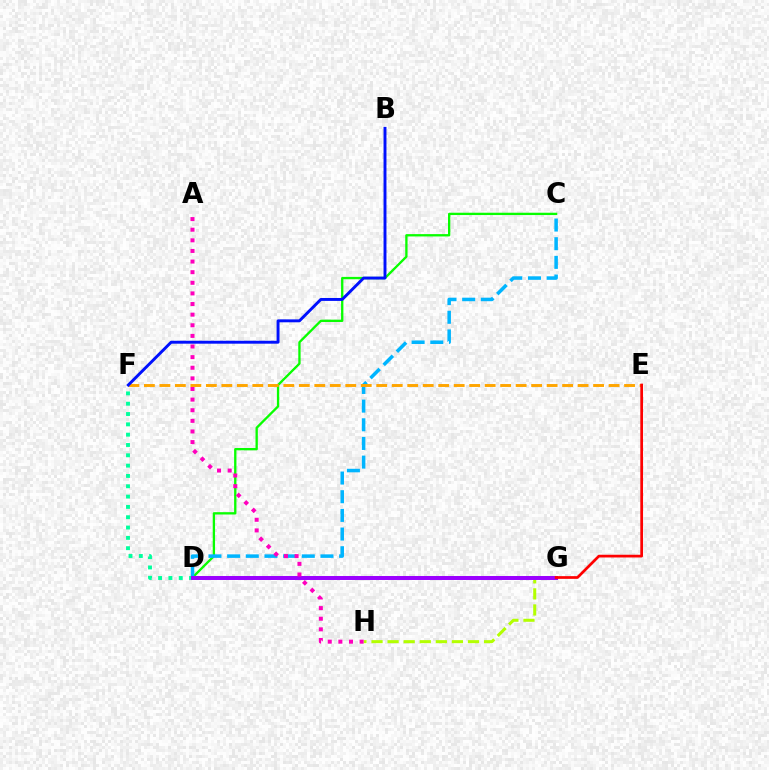{('G', 'H'): [{'color': '#b3ff00', 'line_style': 'dashed', 'thickness': 2.18}], ('C', 'D'): [{'color': '#08ff00', 'line_style': 'solid', 'thickness': 1.67}, {'color': '#00b5ff', 'line_style': 'dashed', 'thickness': 2.54}], ('D', 'F'): [{'color': '#00ff9d', 'line_style': 'dotted', 'thickness': 2.8}], ('D', 'G'): [{'color': '#9b00ff', 'line_style': 'solid', 'thickness': 2.86}], ('A', 'H'): [{'color': '#ff00bd', 'line_style': 'dotted', 'thickness': 2.89}], ('E', 'F'): [{'color': '#ffa500', 'line_style': 'dashed', 'thickness': 2.1}], ('B', 'F'): [{'color': '#0010ff', 'line_style': 'solid', 'thickness': 2.1}], ('E', 'G'): [{'color': '#ff0000', 'line_style': 'solid', 'thickness': 1.96}]}